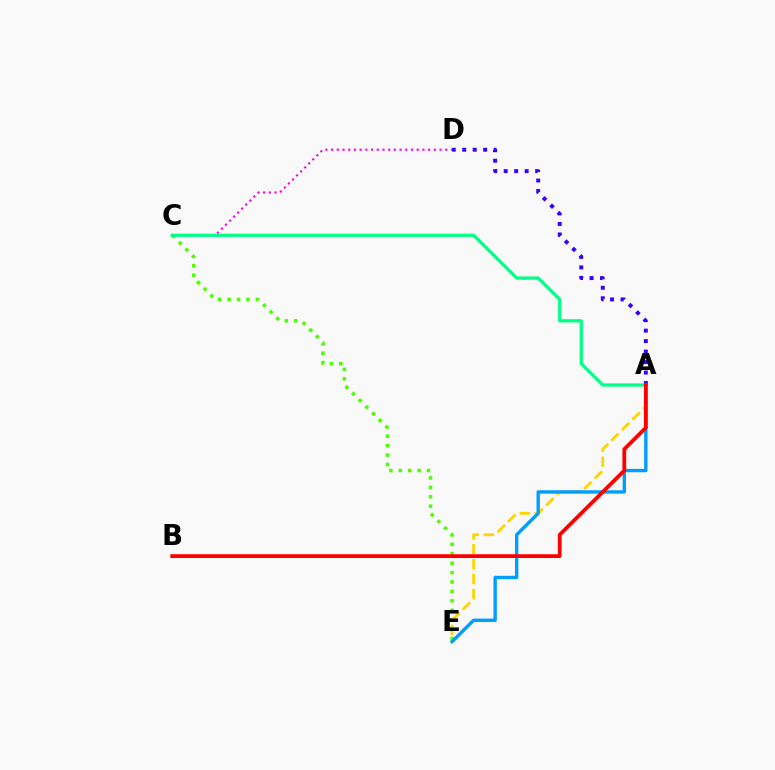{('C', 'E'): [{'color': '#4fff00', 'line_style': 'dotted', 'thickness': 2.56}], ('A', 'E'): [{'color': '#ffd500', 'line_style': 'dashed', 'thickness': 2.03}, {'color': '#009eff', 'line_style': 'solid', 'thickness': 2.44}], ('C', 'D'): [{'color': '#ff00ed', 'line_style': 'dotted', 'thickness': 1.55}], ('A', 'D'): [{'color': '#3700ff', 'line_style': 'dotted', 'thickness': 2.85}], ('A', 'C'): [{'color': '#00ff86', 'line_style': 'solid', 'thickness': 2.31}], ('A', 'B'): [{'color': '#ff0000', 'line_style': 'solid', 'thickness': 2.72}]}